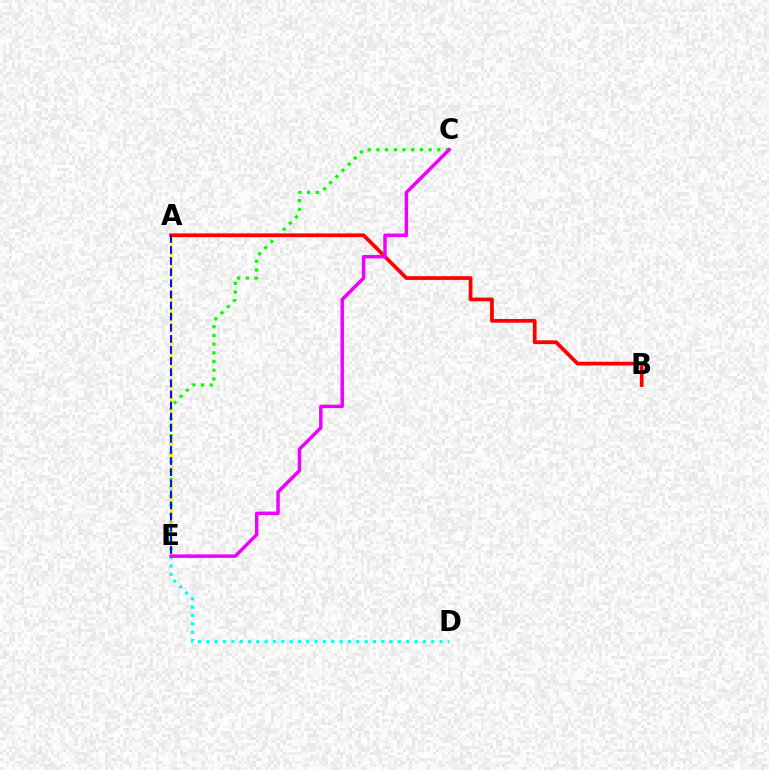{('D', 'E'): [{'color': '#00fff6', 'line_style': 'dotted', 'thickness': 2.26}], ('C', 'E'): [{'color': '#08ff00', 'line_style': 'dotted', 'thickness': 2.36}, {'color': '#ee00ff', 'line_style': 'solid', 'thickness': 2.5}], ('A', 'E'): [{'color': '#fcf500', 'line_style': 'dashed', 'thickness': 1.95}, {'color': '#0010ff', 'line_style': 'dashed', 'thickness': 1.51}], ('A', 'B'): [{'color': '#ff0000', 'line_style': 'solid', 'thickness': 2.7}]}